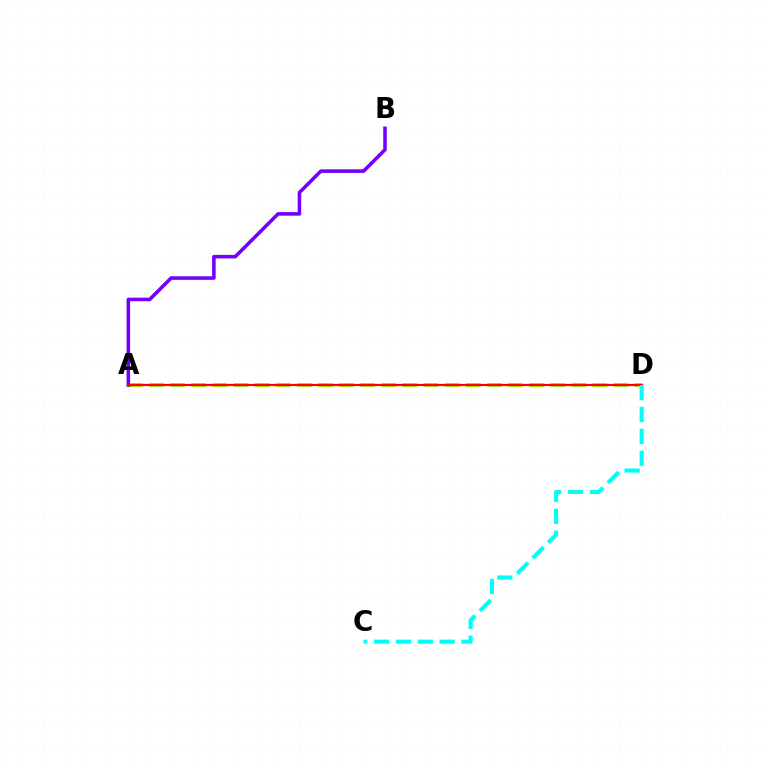{('A', 'D'): [{'color': '#84ff00', 'line_style': 'dashed', 'thickness': 2.87}, {'color': '#ff0000', 'line_style': 'solid', 'thickness': 1.58}], ('A', 'B'): [{'color': '#7200ff', 'line_style': 'solid', 'thickness': 2.56}], ('C', 'D'): [{'color': '#00fff6', 'line_style': 'dashed', 'thickness': 2.97}]}